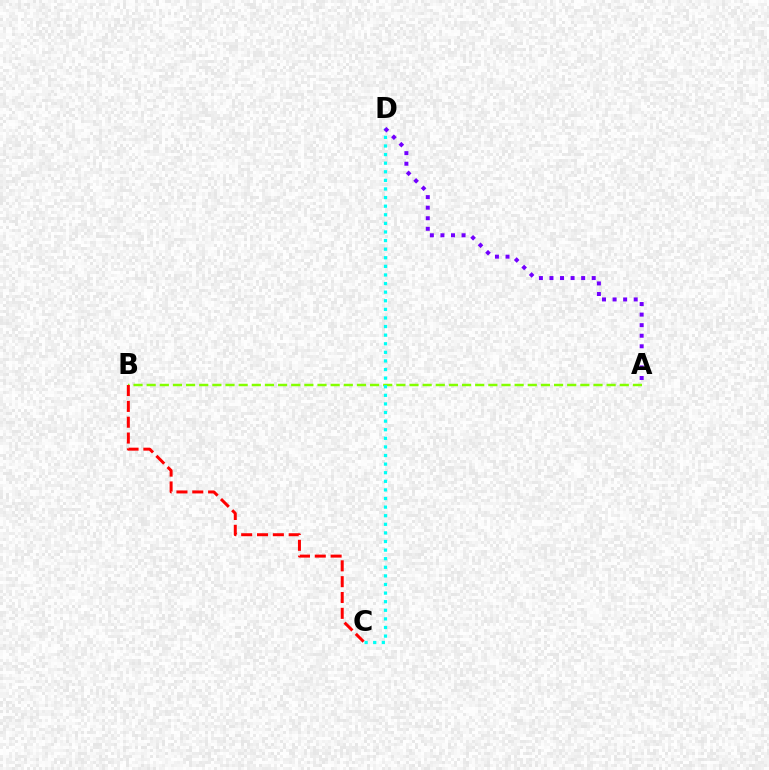{('A', 'B'): [{'color': '#84ff00', 'line_style': 'dashed', 'thickness': 1.79}], ('B', 'C'): [{'color': '#ff0000', 'line_style': 'dashed', 'thickness': 2.15}], ('C', 'D'): [{'color': '#00fff6', 'line_style': 'dotted', 'thickness': 2.34}], ('A', 'D'): [{'color': '#7200ff', 'line_style': 'dotted', 'thickness': 2.87}]}